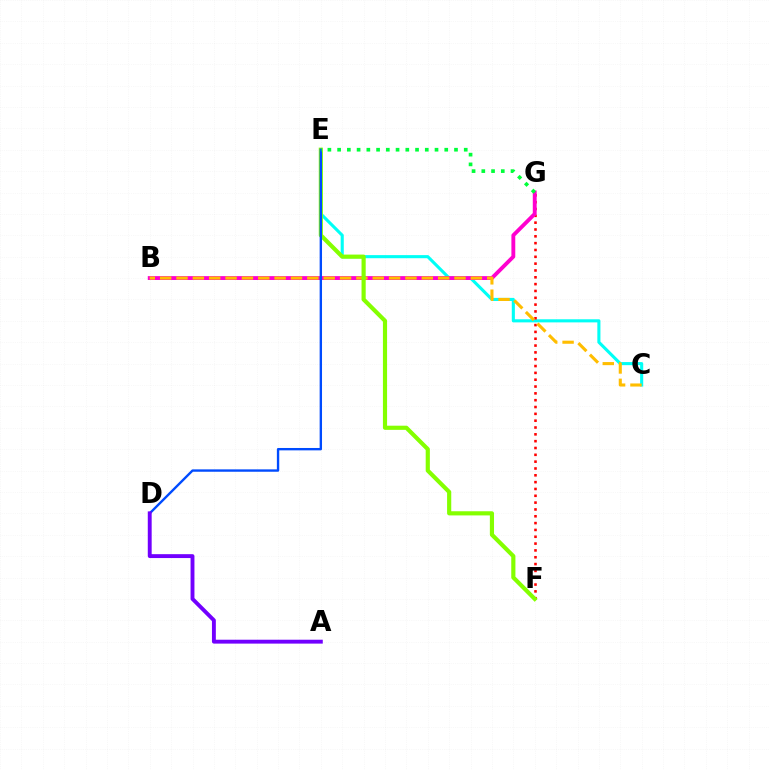{('C', 'E'): [{'color': '#00fff6', 'line_style': 'solid', 'thickness': 2.23}], ('F', 'G'): [{'color': '#ff0000', 'line_style': 'dotted', 'thickness': 1.86}], ('B', 'G'): [{'color': '#ff00cf', 'line_style': 'solid', 'thickness': 2.78}], ('B', 'C'): [{'color': '#ffbd00', 'line_style': 'dashed', 'thickness': 2.22}], ('E', 'F'): [{'color': '#84ff00', 'line_style': 'solid', 'thickness': 2.99}], ('D', 'E'): [{'color': '#004bff', 'line_style': 'solid', 'thickness': 1.71}], ('A', 'D'): [{'color': '#7200ff', 'line_style': 'solid', 'thickness': 2.8}], ('E', 'G'): [{'color': '#00ff39', 'line_style': 'dotted', 'thickness': 2.65}]}